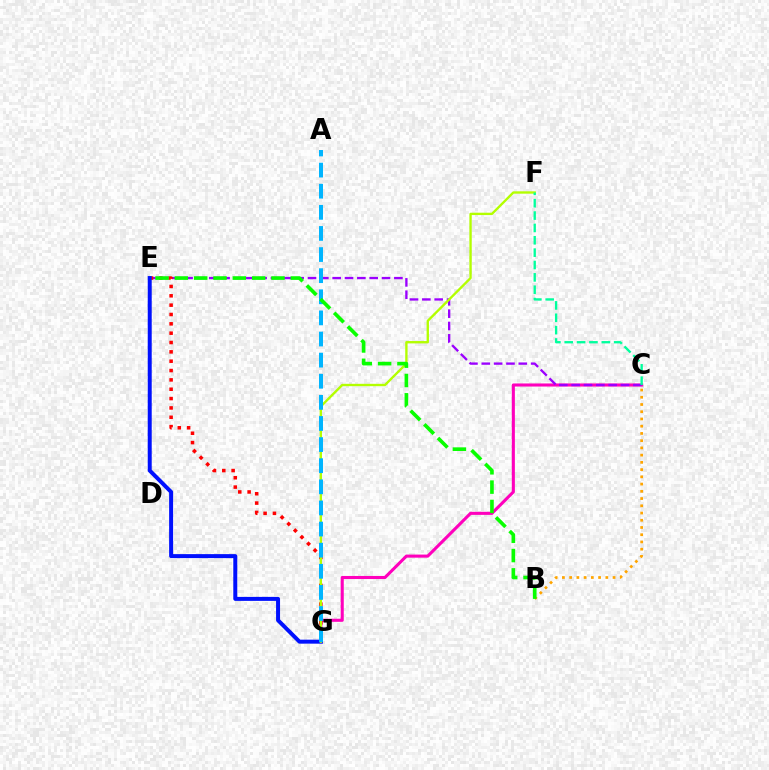{('B', 'C'): [{'color': '#ffa500', 'line_style': 'dotted', 'thickness': 1.97}], ('C', 'G'): [{'color': '#ff00bd', 'line_style': 'solid', 'thickness': 2.22}], ('C', 'E'): [{'color': '#9b00ff', 'line_style': 'dashed', 'thickness': 1.68}], ('E', 'G'): [{'color': '#ff0000', 'line_style': 'dotted', 'thickness': 2.54}, {'color': '#0010ff', 'line_style': 'solid', 'thickness': 2.87}], ('F', 'G'): [{'color': '#b3ff00', 'line_style': 'solid', 'thickness': 1.7}], ('A', 'G'): [{'color': '#00b5ff', 'line_style': 'dashed', 'thickness': 2.87}], ('C', 'F'): [{'color': '#00ff9d', 'line_style': 'dashed', 'thickness': 1.68}], ('B', 'E'): [{'color': '#08ff00', 'line_style': 'dashed', 'thickness': 2.63}]}